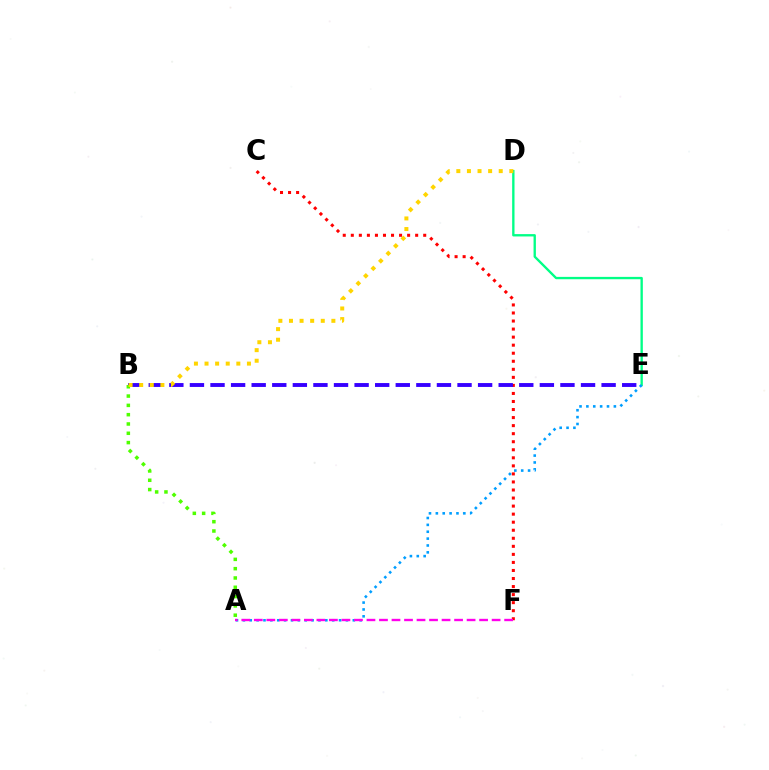{('C', 'F'): [{'color': '#ff0000', 'line_style': 'dotted', 'thickness': 2.19}], ('B', 'E'): [{'color': '#3700ff', 'line_style': 'dashed', 'thickness': 2.8}], ('A', 'B'): [{'color': '#4fff00', 'line_style': 'dotted', 'thickness': 2.53}], ('D', 'E'): [{'color': '#00ff86', 'line_style': 'solid', 'thickness': 1.69}], ('A', 'E'): [{'color': '#009eff', 'line_style': 'dotted', 'thickness': 1.87}], ('B', 'D'): [{'color': '#ffd500', 'line_style': 'dotted', 'thickness': 2.88}], ('A', 'F'): [{'color': '#ff00ed', 'line_style': 'dashed', 'thickness': 1.7}]}